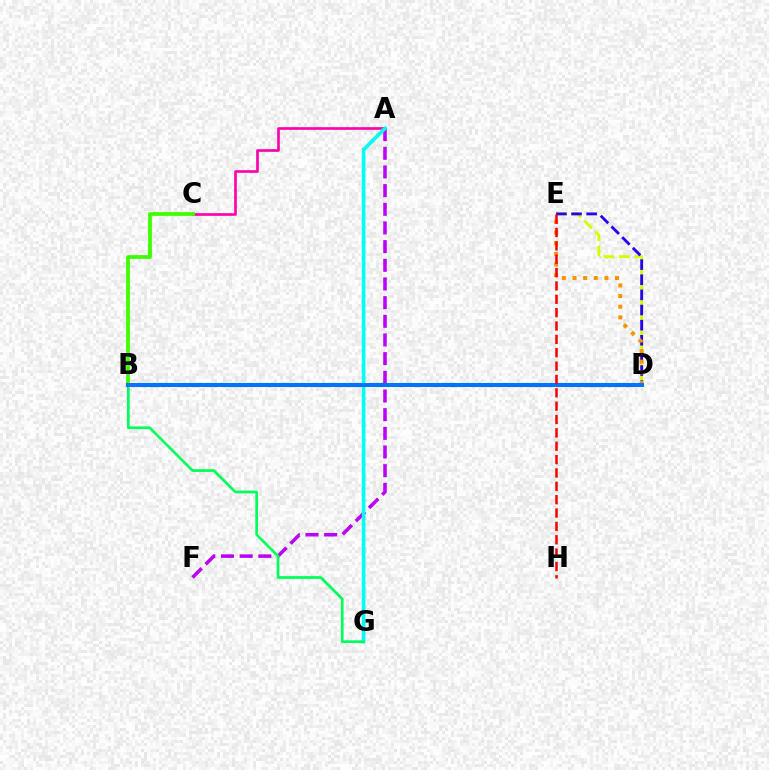{('A', 'F'): [{'color': '#b900ff', 'line_style': 'dashed', 'thickness': 2.54}], ('A', 'C'): [{'color': '#ff00ac', 'line_style': 'solid', 'thickness': 1.92}], ('A', 'G'): [{'color': '#00fff6', 'line_style': 'solid', 'thickness': 2.65}], ('D', 'E'): [{'color': '#d1ff00', 'line_style': 'dashed', 'thickness': 2.11}, {'color': '#2500ff', 'line_style': 'dashed', 'thickness': 2.06}, {'color': '#ff9400', 'line_style': 'dotted', 'thickness': 2.89}], ('B', 'G'): [{'color': '#00ff5c', 'line_style': 'solid', 'thickness': 1.97}], ('B', 'C'): [{'color': '#3dff00', 'line_style': 'solid', 'thickness': 2.71}], ('B', 'D'): [{'color': '#0074ff', 'line_style': 'solid', 'thickness': 2.92}], ('E', 'H'): [{'color': '#ff0000', 'line_style': 'dashed', 'thickness': 1.81}]}